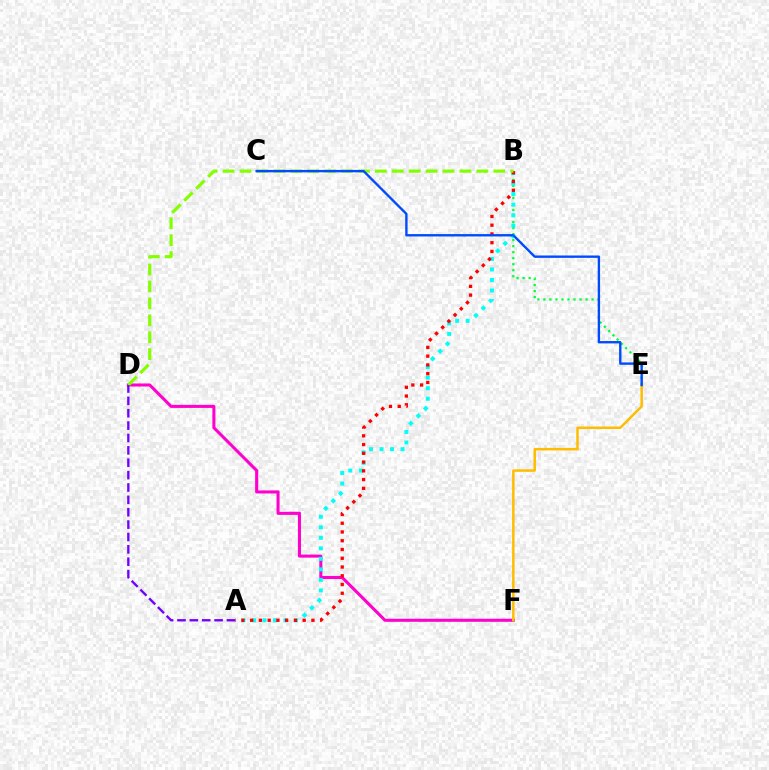{('D', 'F'): [{'color': '#ff00cf', 'line_style': 'solid', 'thickness': 2.2}], ('B', 'E'): [{'color': '#00ff39', 'line_style': 'dotted', 'thickness': 1.64}], ('A', 'B'): [{'color': '#00fff6', 'line_style': 'dotted', 'thickness': 2.86}, {'color': '#ff0000', 'line_style': 'dotted', 'thickness': 2.38}], ('B', 'D'): [{'color': '#84ff00', 'line_style': 'dashed', 'thickness': 2.3}], ('E', 'F'): [{'color': '#ffbd00', 'line_style': 'solid', 'thickness': 1.79}], ('A', 'D'): [{'color': '#7200ff', 'line_style': 'dashed', 'thickness': 1.68}], ('C', 'E'): [{'color': '#004bff', 'line_style': 'solid', 'thickness': 1.71}]}